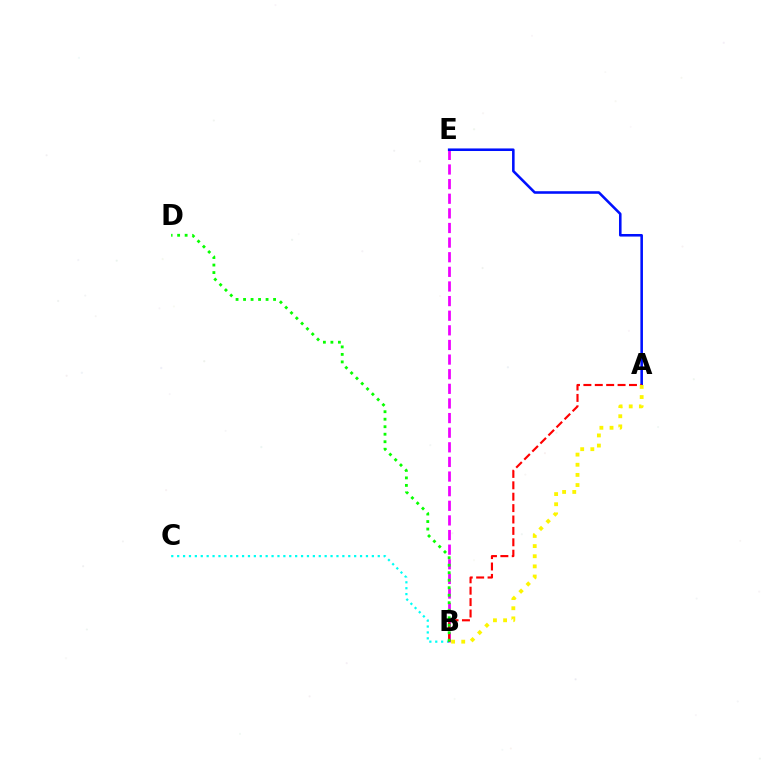{('B', 'C'): [{'color': '#00fff6', 'line_style': 'dotted', 'thickness': 1.6}], ('B', 'E'): [{'color': '#ee00ff', 'line_style': 'dashed', 'thickness': 1.99}], ('A', 'E'): [{'color': '#0010ff', 'line_style': 'solid', 'thickness': 1.85}], ('A', 'B'): [{'color': '#ff0000', 'line_style': 'dashed', 'thickness': 1.55}, {'color': '#fcf500', 'line_style': 'dotted', 'thickness': 2.76}], ('B', 'D'): [{'color': '#08ff00', 'line_style': 'dotted', 'thickness': 2.04}]}